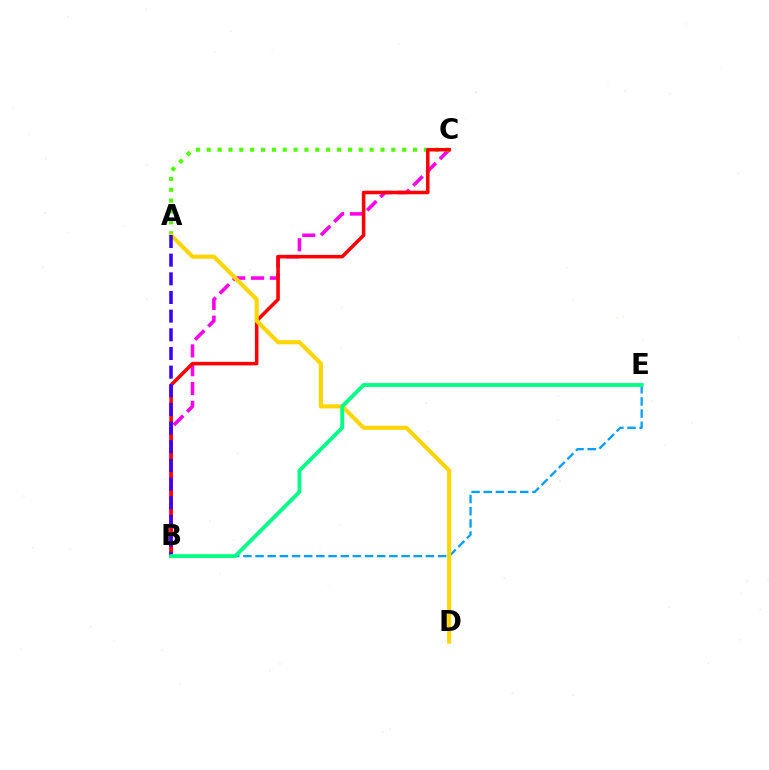{('B', 'E'): [{'color': '#009eff', 'line_style': 'dashed', 'thickness': 1.65}, {'color': '#00ff86', 'line_style': 'solid', 'thickness': 2.77}], ('B', 'C'): [{'color': '#ff00ed', 'line_style': 'dashed', 'thickness': 2.55}, {'color': '#ff0000', 'line_style': 'solid', 'thickness': 2.55}], ('A', 'C'): [{'color': '#4fff00', 'line_style': 'dotted', 'thickness': 2.95}], ('A', 'D'): [{'color': '#ffd500', 'line_style': 'solid', 'thickness': 2.95}], ('A', 'B'): [{'color': '#3700ff', 'line_style': 'dashed', 'thickness': 2.53}]}